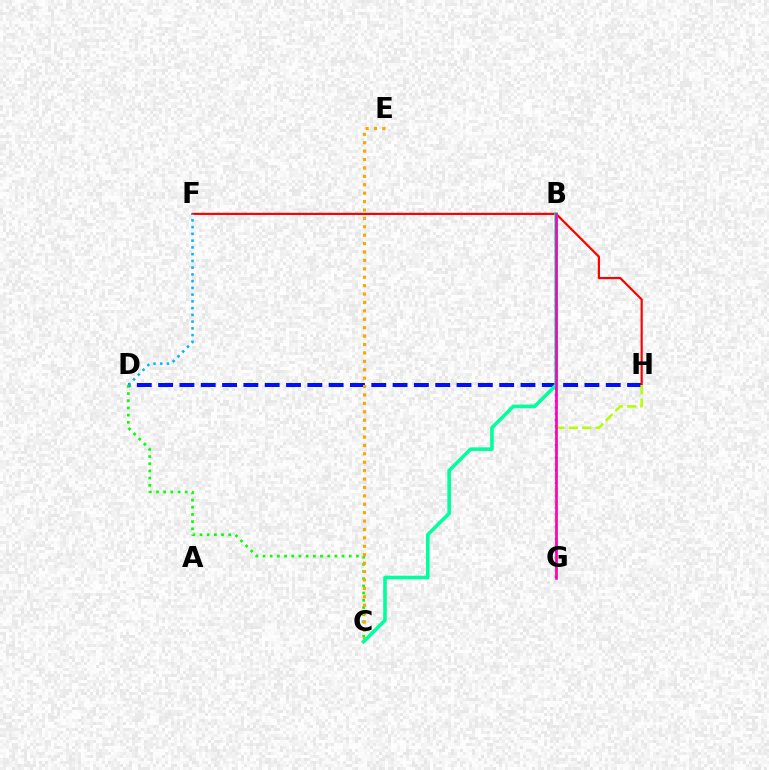{('D', 'H'): [{'color': '#0010ff', 'line_style': 'dashed', 'thickness': 2.9}], ('F', 'H'): [{'color': '#ff0000', 'line_style': 'solid', 'thickness': 1.58}], ('C', 'D'): [{'color': '#08ff00', 'line_style': 'dotted', 'thickness': 1.95}], ('C', 'E'): [{'color': '#ffa500', 'line_style': 'dotted', 'thickness': 2.28}], ('B', 'G'): [{'color': '#9b00ff', 'line_style': 'dotted', 'thickness': 1.7}, {'color': '#ff00bd', 'line_style': 'solid', 'thickness': 1.94}], ('B', 'C'): [{'color': '#00ff9d', 'line_style': 'solid', 'thickness': 2.59}], ('G', 'H'): [{'color': '#b3ff00', 'line_style': 'dashed', 'thickness': 1.82}], ('D', 'F'): [{'color': '#00b5ff', 'line_style': 'dotted', 'thickness': 1.83}]}